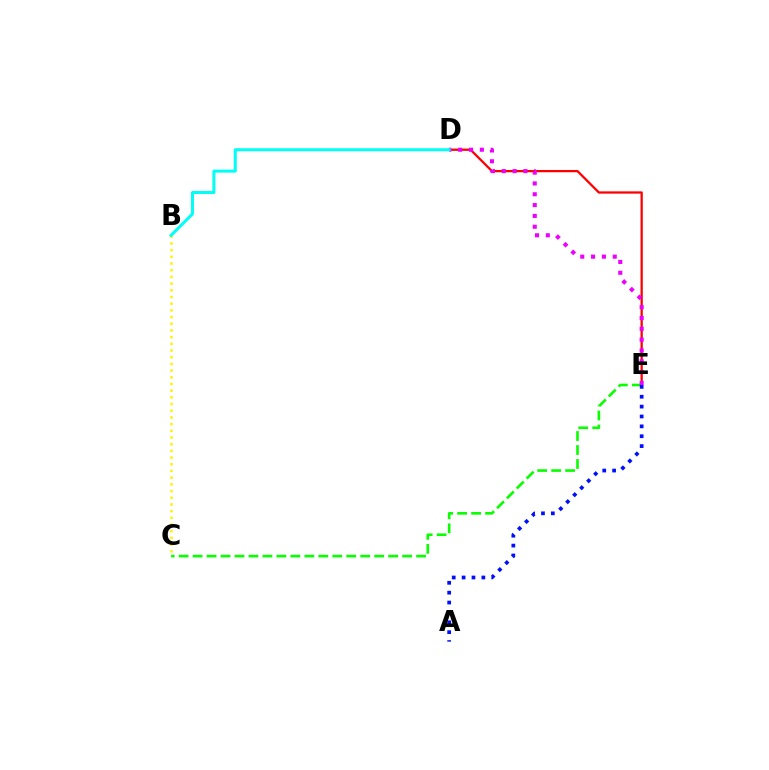{('C', 'E'): [{'color': '#08ff00', 'line_style': 'dashed', 'thickness': 1.9}], ('D', 'E'): [{'color': '#ff0000', 'line_style': 'solid', 'thickness': 1.63}, {'color': '#ee00ff', 'line_style': 'dotted', 'thickness': 2.94}], ('B', 'C'): [{'color': '#fcf500', 'line_style': 'dotted', 'thickness': 1.82}], ('A', 'E'): [{'color': '#0010ff', 'line_style': 'dotted', 'thickness': 2.68}], ('B', 'D'): [{'color': '#00fff6', 'line_style': 'solid', 'thickness': 2.17}]}